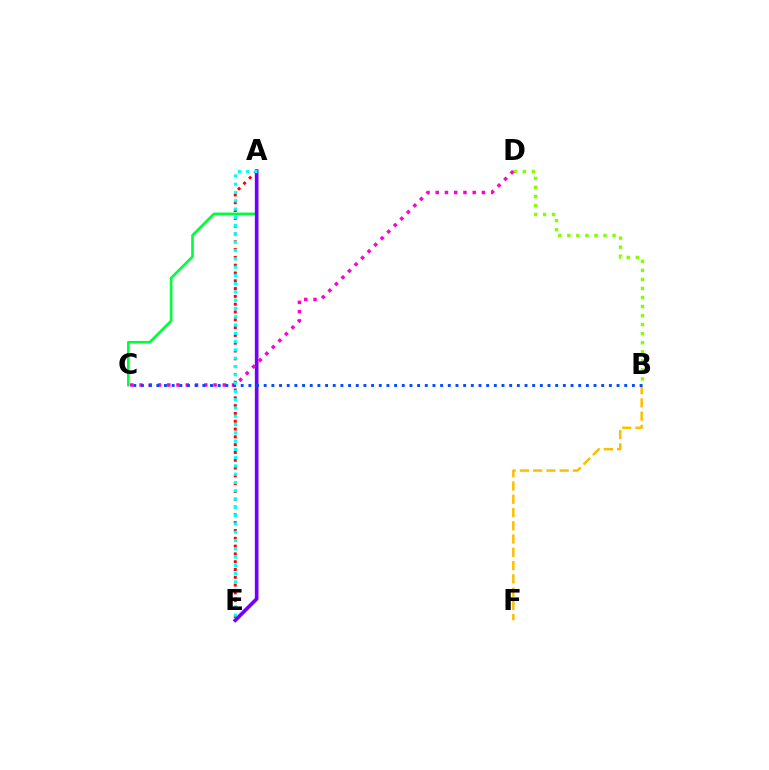{('A', 'C'): [{'color': '#00ff39', 'line_style': 'solid', 'thickness': 1.9}], ('A', 'E'): [{'color': '#ff0000', 'line_style': 'dotted', 'thickness': 2.12}, {'color': '#7200ff', 'line_style': 'solid', 'thickness': 2.63}, {'color': '#00fff6', 'line_style': 'dotted', 'thickness': 2.25}], ('B', 'D'): [{'color': '#84ff00', 'line_style': 'dotted', 'thickness': 2.46}], ('B', 'F'): [{'color': '#ffbd00', 'line_style': 'dashed', 'thickness': 1.8}], ('C', 'D'): [{'color': '#ff00cf', 'line_style': 'dotted', 'thickness': 2.51}], ('B', 'C'): [{'color': '#004bff', 'line_style': 'dotted', 'thickness': 2.08}]}